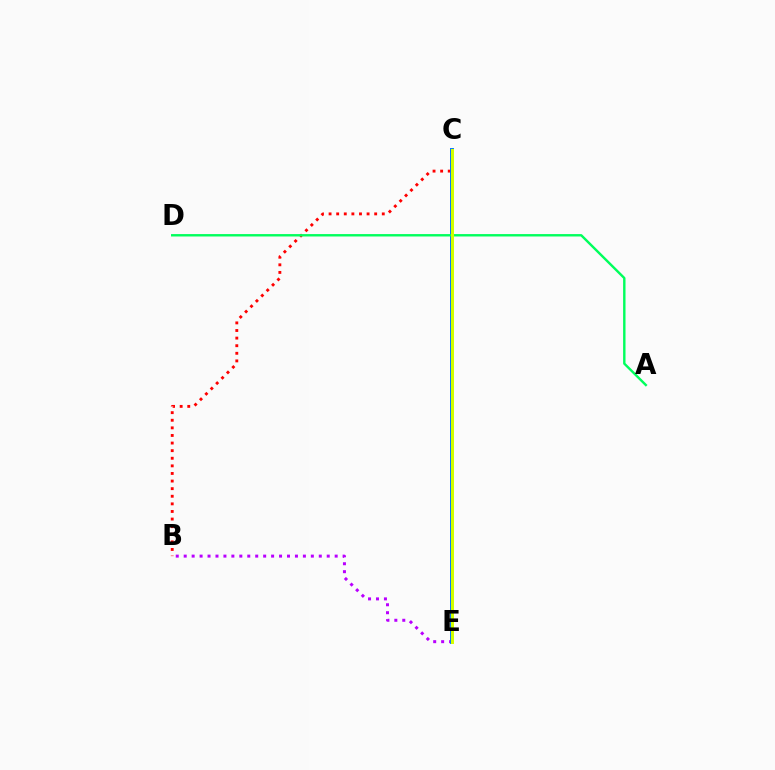{('B', 'E'): [{'color': '#b900ff', 'line_style': 'dotted', 'thickness': 2.16}], ('B', 'C'): [{'color': '#ff0000', 'line_style': 'dotted', 'thickness': 2.06}], ('C', 'E'): [{'color': '#0074ff', 'line_style': 'solid', 'thickness': 2.82}, {'color': '#d1ff00', 'line_style': 'solid', 'thickness': 2.17}], ('A', 'D'): [{'color': '#00ff5c', 'line_style': 'solid', 'thickness': 1.73}]}